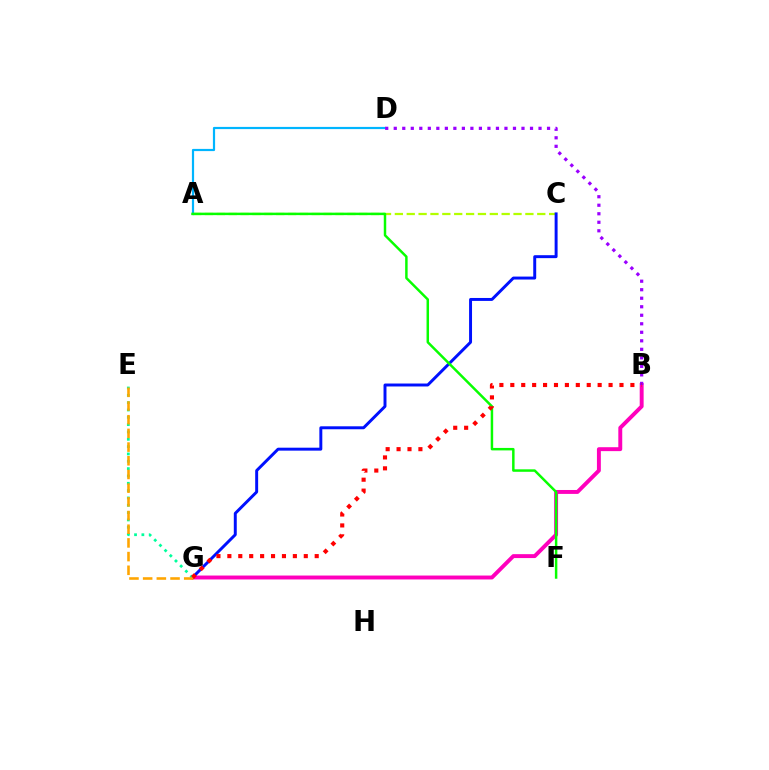{('B', 'G'): [{'color': '#ff00bd', 'line_style': 'solid', 'thickness': 2.82}, {'color': '#ff0000', 'line_style': 'dotted', 'thickness': 2.97}], ('A', 'C'): [{'color': '#b3ff00', 'line_style': 'dashed', 'thickness': 1.61}], ('A', 'D'): [{'color': '#00b5ff', 'line_style': 'solid', 'thickness': 1.58}], ('B', 'D'): [{'color': '#9b00ff', 'line_style': 'dotted', 'thickness': 2.31}], ('C', 'G'): [{'color': '#0010ff', 'line_style': 'solid', 'thickness': 2.12}], ('E', 'G'): [{'color': '#00ff9d', 'line_style': 'dotted', 'thickness': 1.99}, {'color': '#ffa500', 'line_style': 'dashed', 'thickness': 1.86}], ('A', 'F'): [{'color': '#08ff00', 'line_style': 'solid', 'thickness': 1.78}]}